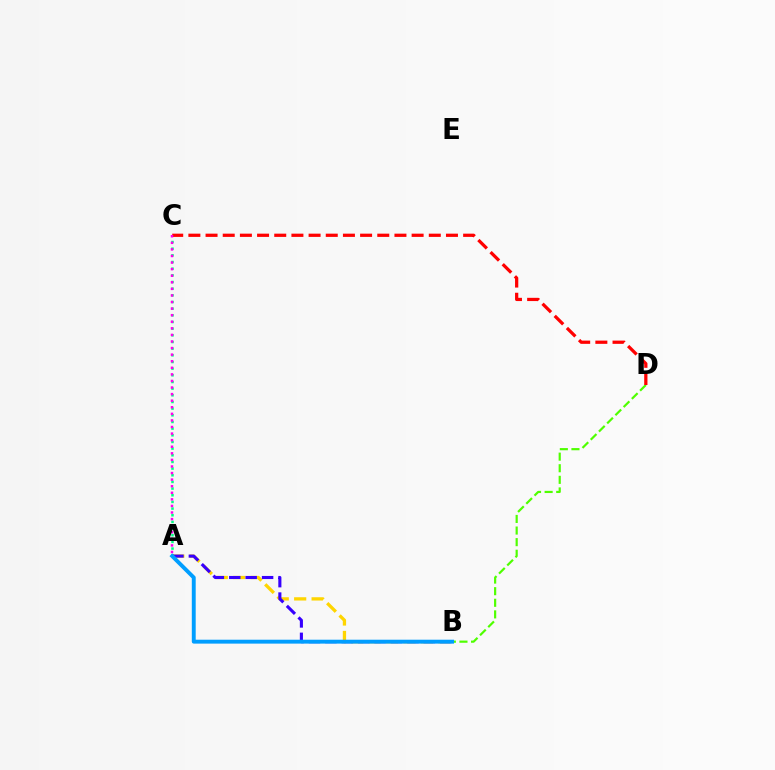{('B', 'D'): [{'color': '#4fff00', 'line_style': 'dashed', 'thickness': 1.58}], ('A', 'C'): [{'color': '#00ff86', 'line_style': 'dotted', 'thickness': 1.81}, {'color': '#ff00ed', 'line_style': 'dotted', 'thickness': 1.79}], ('C', 'D'): [{'color': '#ff0000', 'line_style': 'dashed', 'thickness': 2.33}], ('A', 'B'): [{'color': '#ffd500', 'line_style': 'dashed', 'thickness': 2.37}, {'color': '#3700ff', 'line_style': 'dashed', 'thickness': 2.23}, {'color': '#009eff', 'line_style': 'solid', 'thickness': 2.81}]}